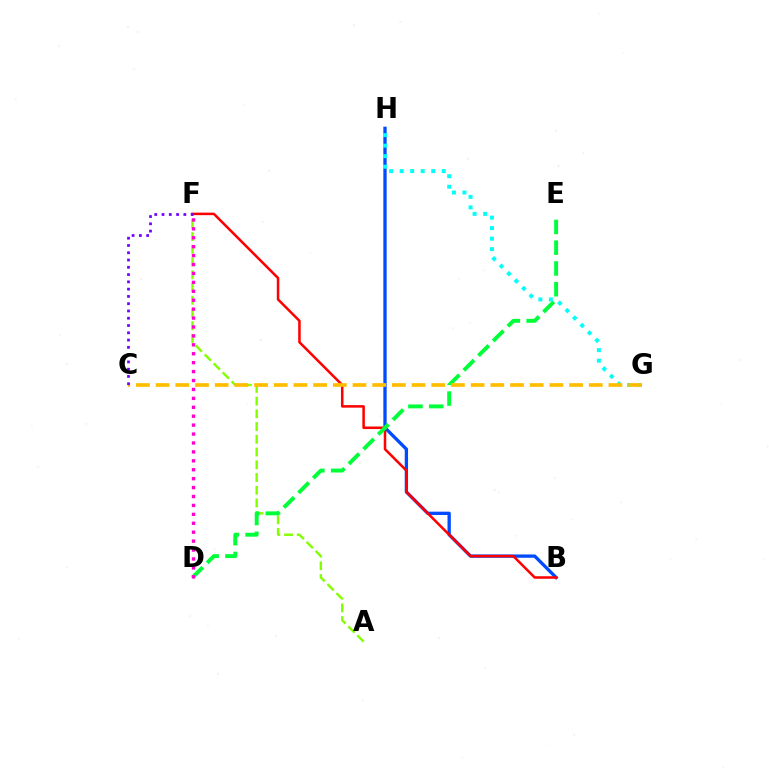{('B', 'H'): [{'color': '#004bff', 'line_style': 'solid', 'thickness': 2.39}], ('A', 'F'): [{'color': '#84ff00', 'line_style': 'dashed', 'thickness': 1.73}], ('B', 'F'): [{'color': '#ff0000', 'line_style': 'solid', 'thickness': 1.82}], ('D', 'E'): [{'color': '#00ff39', 'line_style': 'dashed', 'thickness': 2.82}], ('G', 'H'): [{'color': '#00fff6', 'line_style': 'dotted', 'thickness': 2.86}], ('C', 'G'): [{'color': '#ffbd00', 'line_style': 'dashed', 'thickness': 2.67}], ('D', 'F'): [{'color': '#ff00cf', 'line_style': 'dotted', 'thickness': 2.42}], ('C', 'F'): [{'color': '#7200ff', 'line_style': 'dotted', 'thickness': 1.98}]}